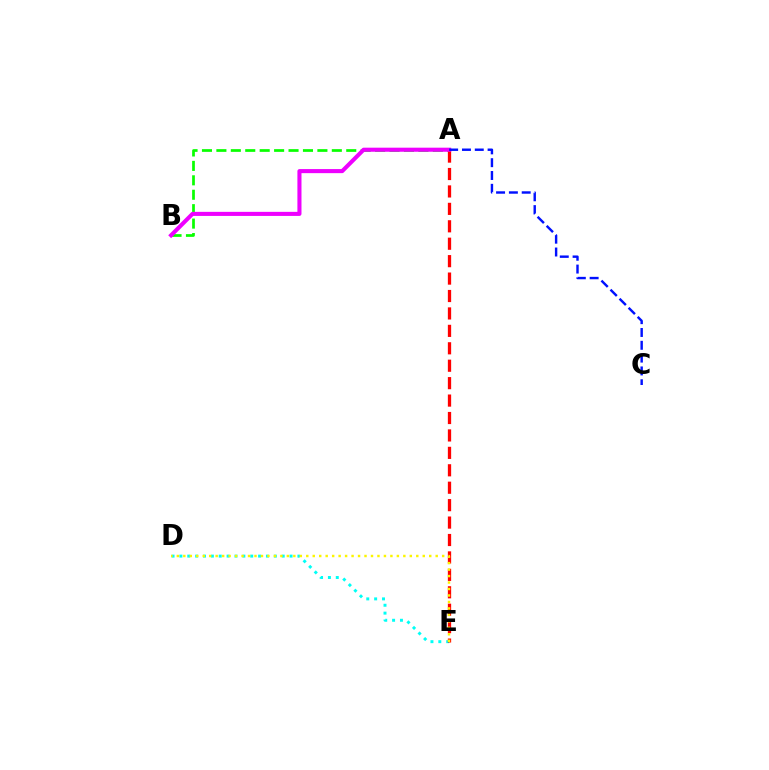{('D', 'E'): [{'color': '#00fff6', 'line_style': 'dotted', 'thickness': 2.14}, {'color': '#fcf500', 'line_style': 'dotted', 'thickness': 1.76}], ('A', 'B'): [{'color': '#08ff00', 'line_style': 'dashed', 'thickness': 1.96}, {'color': '#ee00ff', 'line_style': 'solid', 'thickness': 2.94}], ('A', 'E'): [{'color': '#ff0000', 'line_style': 'dashed', 'thickness': 2.37}], ('A', 'C'): [{'color': '#0010ff', 'line_style': 'dashed', 'thickness': 1.74}]}